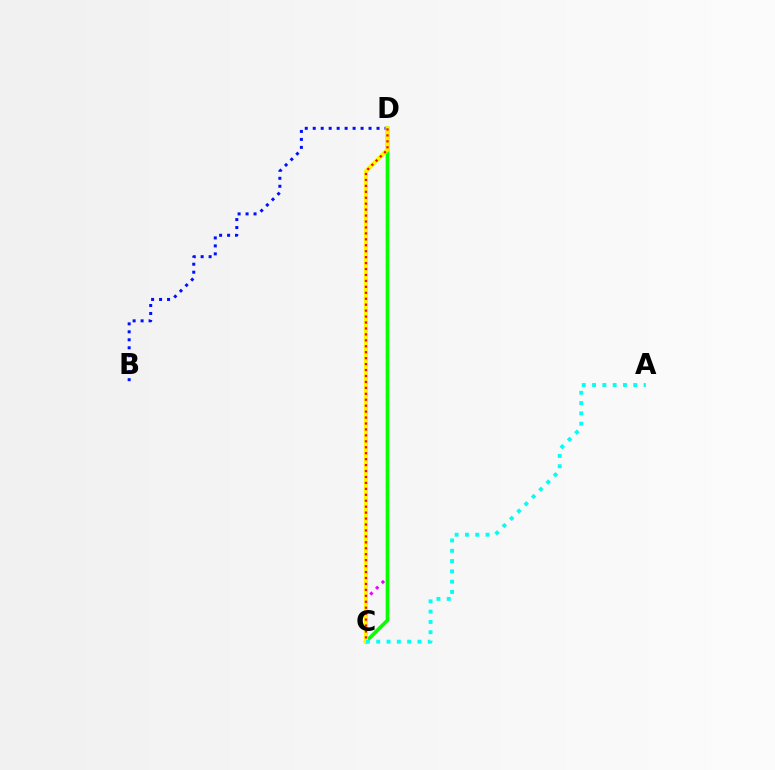{('C', 'D'): [{'color': '#ee00ff', 'line_style': 'dotted', 'thickness': 2.21}, {'color': '#08ff00', 'line_style': 'solid', 'thickness': 2.63}, {'color': '#fcf500', 'line_style': 'solid', 'thickness': 2.89}, {'color': '#ff0000', 'line_style': 'dotted', 'thickness': 1.61}], ('B', 'D'): [{'color': '#0010ff', 'line_style': 'dotted', 'thickness': 2.17}], ('A', 'C'): [{'color': '#00fff6', 'line_style': 'dotted', 'thickness': 2.8}]}